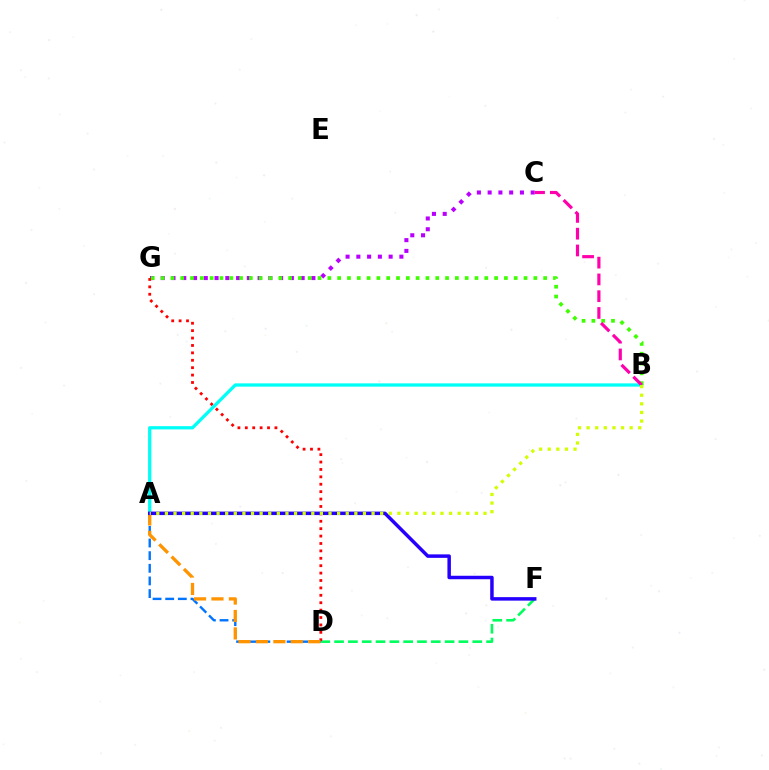{('C', 'G'): [{'color': '#b900ff', 'line_style': 'dotted', 'thickness': 2.92}], ('D', 'F'): [{'color': '#00ff5c', 'line_style': 'dashed', 'thickness': 1.88}], ('D', 'G'): [{'color': '#ff0000', 'line_style': 'dotted', 'thickness': 2.01}], ('A', 'B'): [{'color': '#00fff6', 'line_style': 'solid', 'thickness': 2.35}, {'color': '#d1ff00', 'line_style': 'dotted', 'thickness': 2.34}], ('A', 'D'): [{'color': '#0074ff', 'line_style': 'dashed', 'thickness': 1.72}, {'color': '#ff9400', 'line_style': 'dashed', 'thickness': 2.37}], ('B', 'G'): [{'color': '#3dff00', 'line_style': 'dotted', 'thickness': 2.67}], ('B', 'C'): [{'color': '#ff00ac', 'line_style': 'dashed', 'thickness': 2.28}], ('A', 'F'): [{'color': '#2500ff', 'line_style': 'solid', 'thickness': 2.51}]}